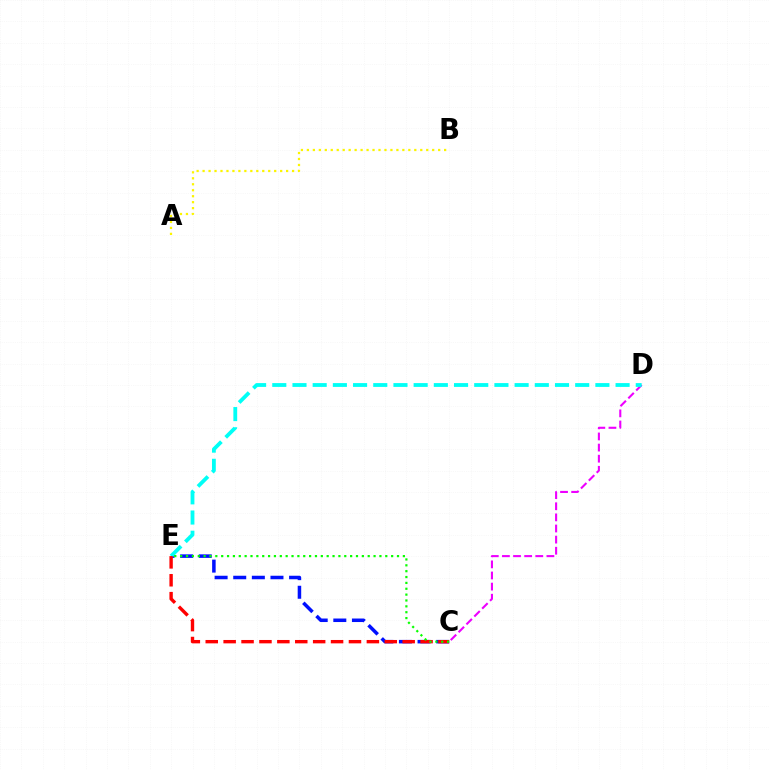{('C', 'D'): [{'color': '#ee00ff', 'line_style': 'dashed', 'thickness': 1.51}], ('C', 'E'): [{'color': '#0010ff', 'line_style': 'dashed', 'thickness': 2.53}, {'color': '#ff0000', 'line_style': 'dashed', 'thickness': 2.43}, {'color': '#08ff00', 'line_style': 'dotted', 'thickness': 1.59}], ('D', 'E'): [{'color': '#00fff6', 'line_style': 'dashed', 'thickness': 2.74}], ('A', 'B'): [{'color': '#fcf500', 'line_style': 'dotted', 'thickness': 1.62}]}